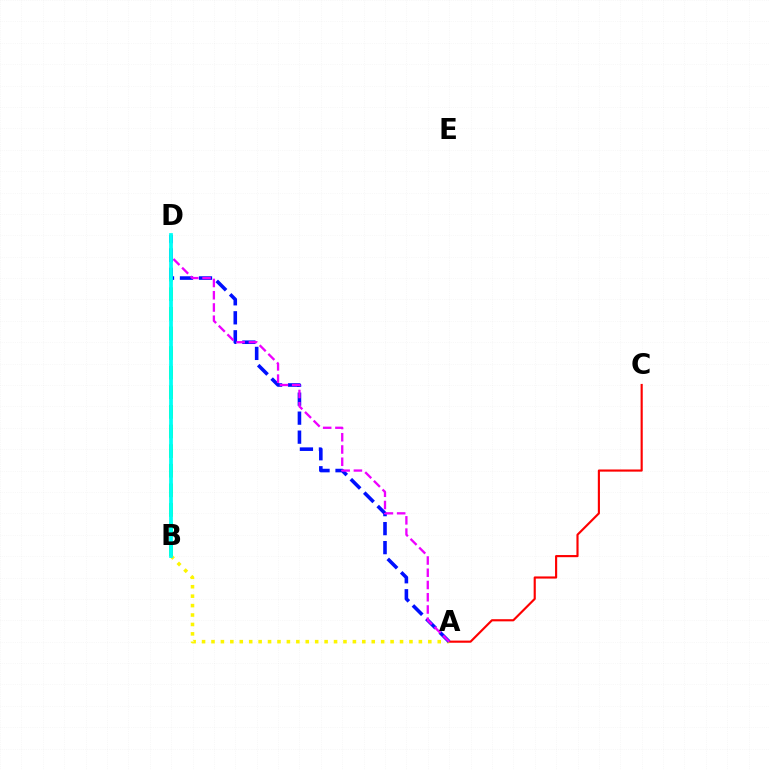{('A', 'C'): [{'color': '#ff0000', 'line_style': 'solid', 'thickness': 1.55}], ('A', 'B'): [{'color': '#fcf500', 'line_style': 'dotted', 'thickness': 2.56}], ('B', 'D'): [{'color': '#08ff00', 'line_style': 'dashed', 'thickness': 2.66}, {'color': '#00fff6', 'line_style': 'solid', 'thickness': 2.7}], ('A', 'D'): [{'color': '#0010ff', 'line_style': 'dashed', 'thickness': 2.58}, {'color': '#ee00ff', 'line_style': 'dashed', 'thickness': 1.66}]}